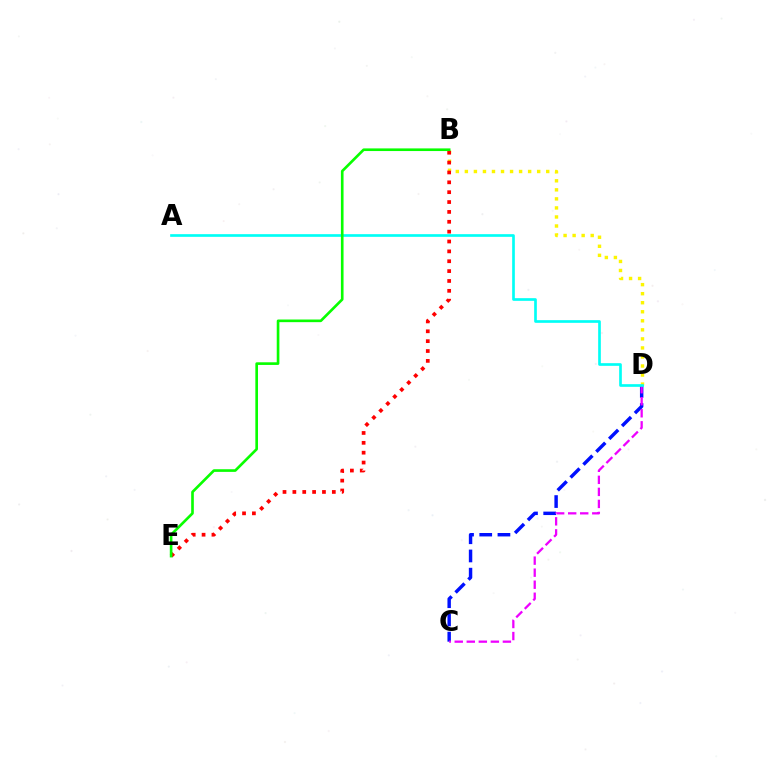{('B', 'D'): [{'color': '#fcf500', 'line_style': 'dotted', 'thickness': 2.46}], ('C', 'D'): [{'color': '#0010ff', 'line_style': 'dashed', 'thickness': 2.47}, {'color': '#ee00ff', 'line_style': 'dashed', 'thickness': 1.64}], ('B', 'E'): [{'color': '#ff0000', 'line_style': 'dotted', 'thickness': 2.68}, {'color': '#08ff00', 'line_style': 'solid', 'thickness': 1.91}], ('A', 'D'): [{'color': '#00fff6', 'line_style': 'solid', 'thickness': 1.92}]}